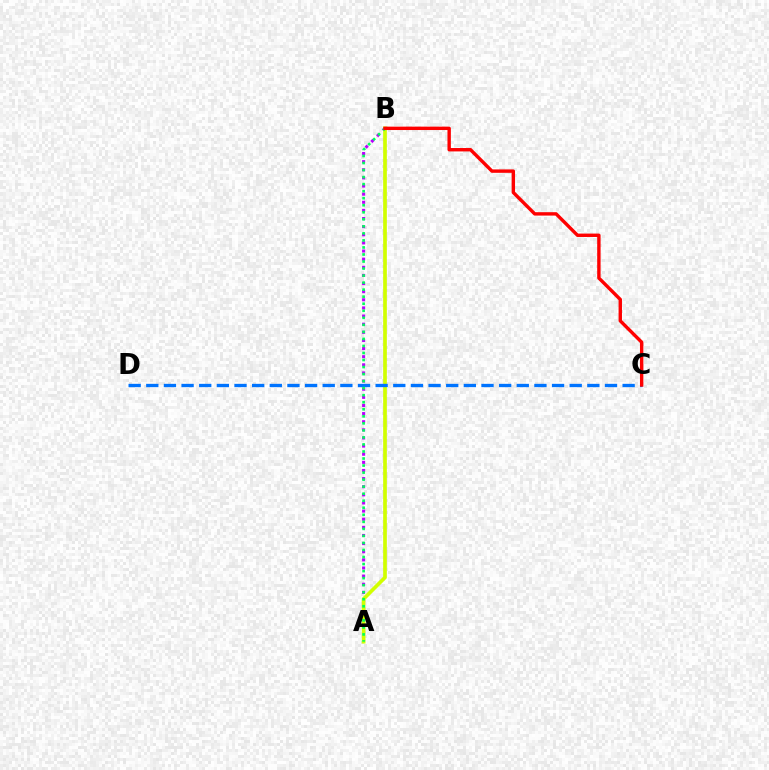{('A', 'B'): [{'color': '#b900ff', 'line_style': 'dotted', 'thickness': 2.21}, {'color': '#d1ff00', 'line_style': 'solid', 'thickness': 2.65}, {'color': '#00ff5c', 'line_style': 'dotted', 'thickness': 1.91}], ('C', 'D'): [{'color': '#0074ff', 'line_style': 'dashed', 'thickness': 2.4}], ('B', 'C'): [{'color': '#ff0000', 'line_style': 'solid', 'thickness': 2.45}]}